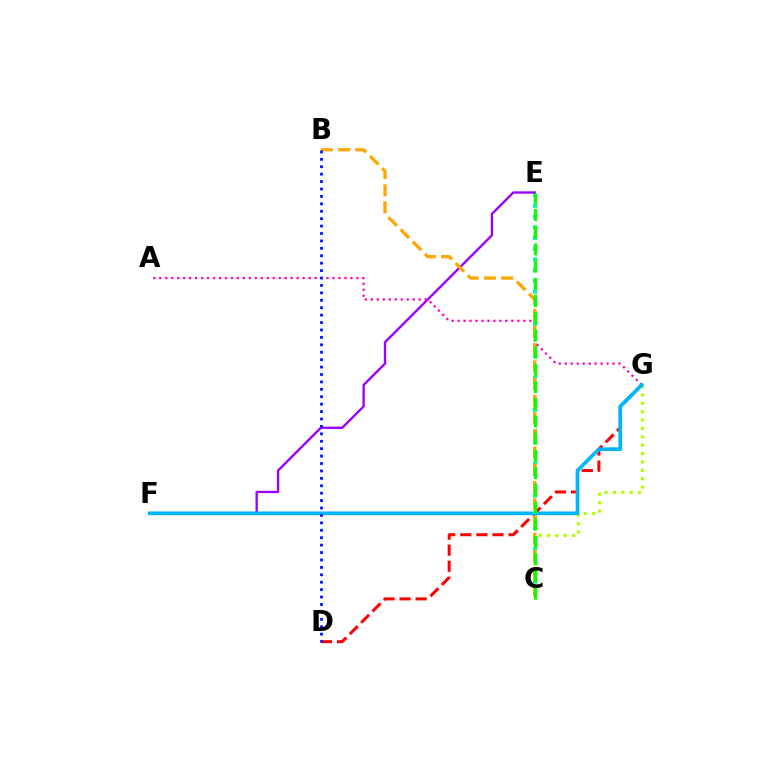{('C', 'G'): [{'color': '#b3ff00', 'line_style': 'dotted', 'thickness': 2.28}], ('C', 'E'): [{'color': '#00ff9d', 'line_style': 'dotted', 'thickness': 2.92}, {'color': '#08ff00', 'line_style': 'dashed', 'thickness': 2.34}], ('D', 'G'): [{'color': '#ff0000', 'line_style': 'dashed', 'thickness': 2.18}], ('E', 'F'): [{'color': '#9b00ff', 'line_style': 'solid', 'thickness': 1.68}], ('A', 'G'): [{'color': '#ff00bd', 'line_style': 'dotted', 'thickness': 1.62}], ('B', 'C'): [{'color': '#ffa500', 'line_style': 'dashed', 'thickness': 2.34}], ('F', 'G'): [{'color': '#00b5ff', 'line_style': 'solid', 'thickness': 2.66}], ('B', 'D'): [{'color': '#0010ff', 'line_style': 'dotted', 'thickness': 2.02}]}